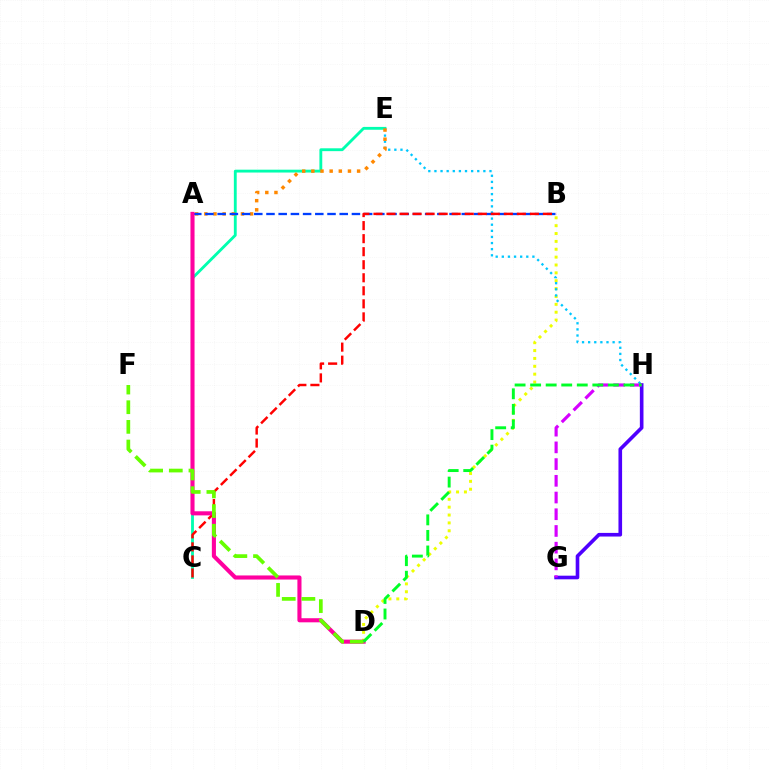{('C', 'E'): [{'color': '#00ffaf', 'line_style': 'solid', 'thickness': 2.05}], ('B', 'D'): [{'color': '#eeff00', 'line_style': 'dotted', 'thickness': 2.14}], ('E', 'H'): [{'color': '#00c7ff', 'line_style': 'dotted', 'thickness': 1.66}], ('A', 'E'): [{'color': '#ff8800', 'line_style': 'dotted', 'thickness': 2.49}], ('A', 'B'): [{'color': '#003fff', 'line_style': 'dashed', 'thickness': 1.66}], ('G', 'H'): [{'color': '#4f00ff', 'line_style': 'solid', 'thickness': 2.61}, {'color': '#d600ff', 'line_style': 'dashed', 'thickness': 2.27}], ('B', 'C'): [{'color': '#ff0000', 'line_style': 'dashed', 'thickness': 1.77}], ('A', 'D'): [{'color': '#ff00a0', 'line_style': 'solid', 'thickness': 2.95}], ('D', 'F'): [{'color': '#66ff00', 'line_style': 'dashed', 'thickness': 2.67}], ('D', 'H'): [{'color': '#00ff27', 'line_style': 'dashed', 'thickness': 2.11}]}